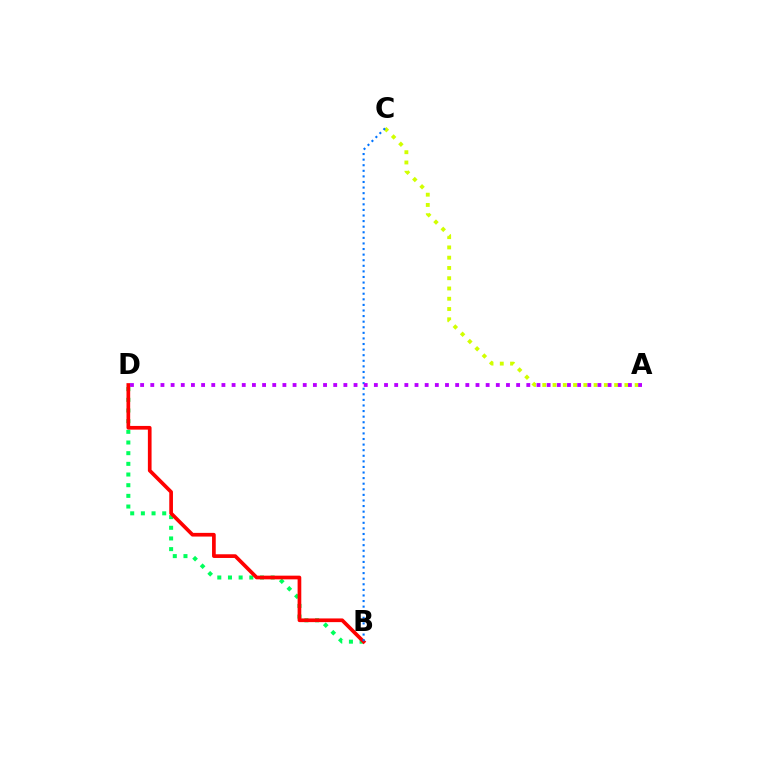{('B', 'D'): [{'color': '#00ff5c', 'line_style': 'dotted', 'thickness': 2.9}, {'color': '#ff0000', 'line_style': 'solid', 'thickness': 2.66}], ('A', 'C'): [{'color': '#d1ff00', 'line_style': 'dotted', 'thickness': 2.79}], ('B', 'C'): [{'color': '#0074ff', 'line_style': 'dotted', 'thickness': 1.52}], ('A', 'D'): [{'color': '#b900ff', 'line_style': 'dotted', 'thickness': 2.76}]}